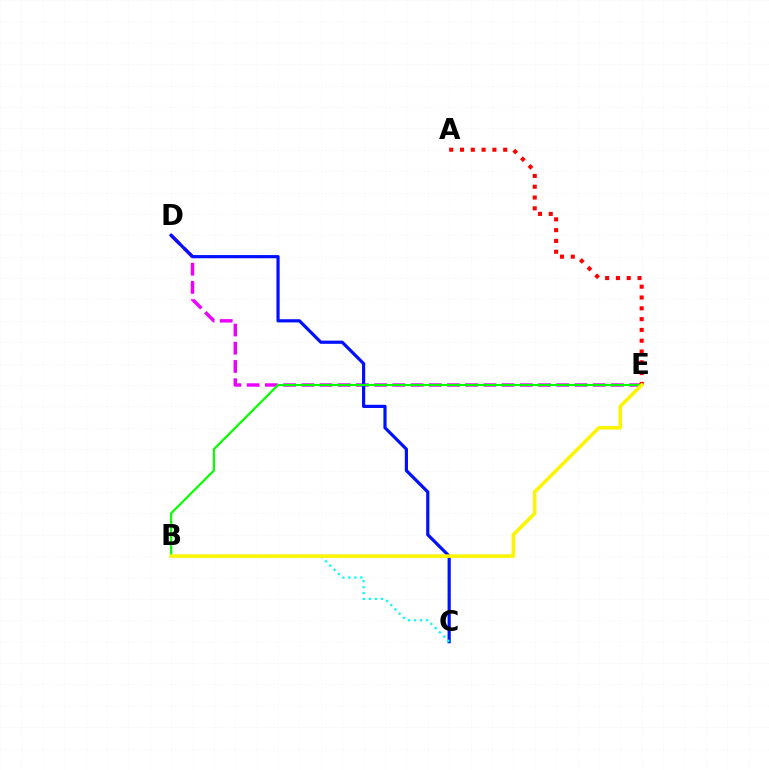{('D', 'E'): [{'color': '#ee00ff', 'line_style': 'dashed', 'thickness': 2.47}], ('A', 'E'): [{'color': '#ff0000', 'line_style': 'dotted', 'thickness': 2.93}], ('C', 'D'): [{'color': '#0010ff', 'line_style': 'solid', 'thickness': 2.29}], ('B', 'C'): [{'color': '#00fff6', 'line_style': 'dotted', 'thickness': 1.63}], ('B', 'E'): [{'color': '#08ff00', 'line_style': 'solid', 'thickness': 1.59}, {'color': '#fcf500', 'line_style': 'solid', 'thickness': 2.55}]}